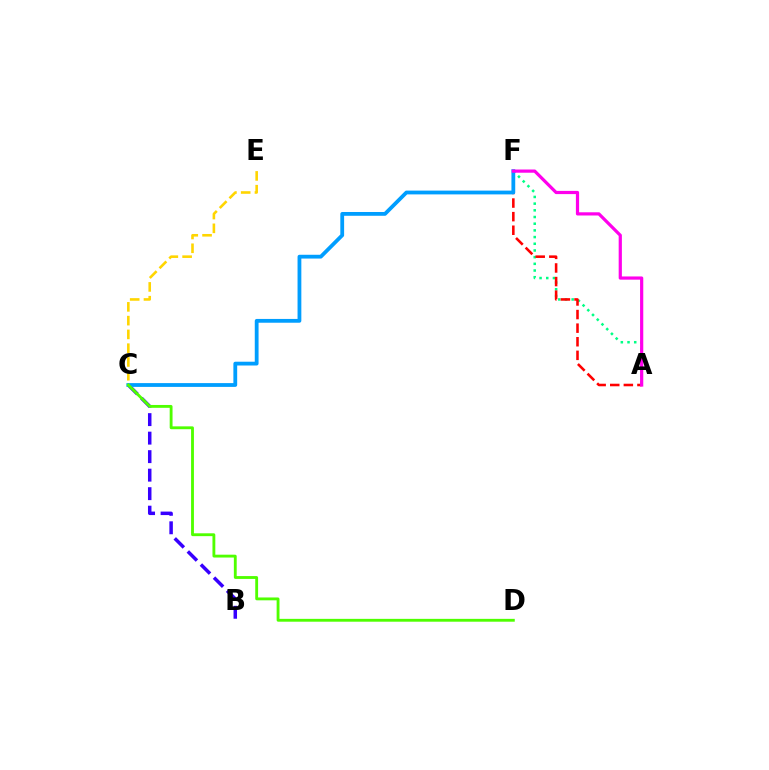{('C', 'E'): [{'color': '#ffd500', 'line_style': 'dashed', 'thickness': 1.87}], ('A', 'F'): [{'color': '#00ff86', 'line_style': 'dotted', 'thickness': 1.82}, {'color': '#ff0000', 'line_style': 'dashed', 'thickness': 1.85}, {'color': '#ff00ed', 'line_style': 'solid', 'thickness': 2.31}], ('B', 'C'): [{'color': '#3700ff', 'line_style': 'dashed', 'thickness': 2.51}], ('C', 'F'): [{'color': '#009eff', 'line_style': 'solid', 'thickness': 2.73}], ('C', 'D'): [{'color': '#4fff00', 'line_style': 'solid', 'thickness': 2.05}]}